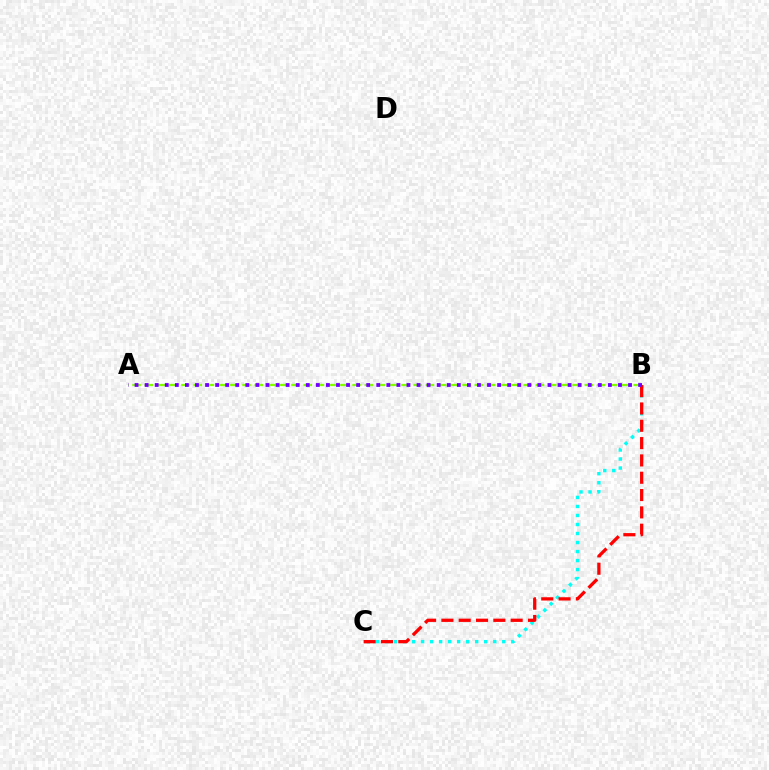{('B', 'C'): [{'color': '#00fff6', 'line_style': 'dotted', 'thickness': 2.45}, {'color': '#ff0000', 'line_style': 'dashed', 'thickness': 2.35}], ('A', 'B'): [{'color': '#84ff00', 'line_style': 'dashed', 'thickness': 1.66}, {'color': '#7200ff', 'line_style': 'dotted', 'thickness': 2.74}]}